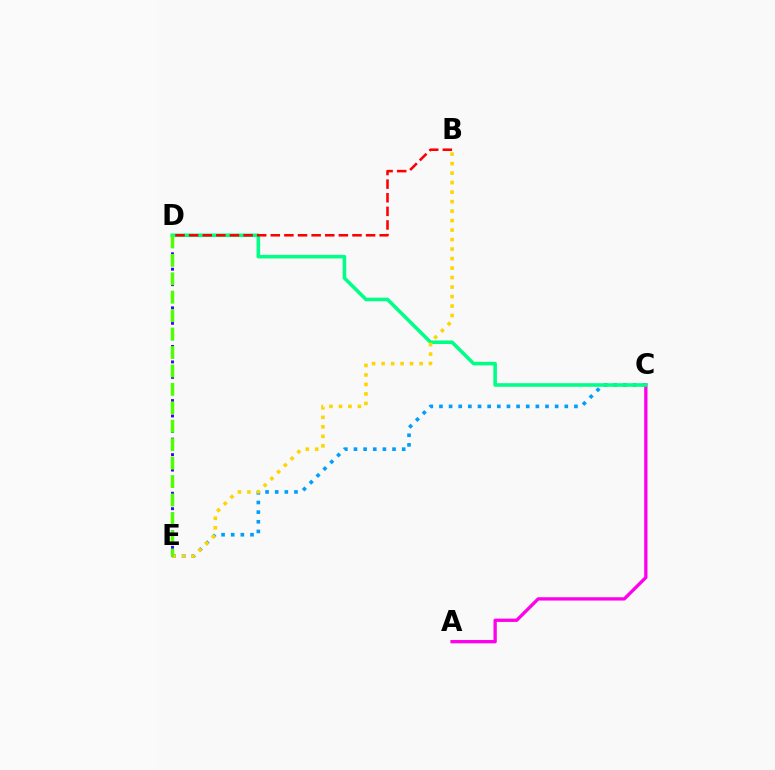{('C', 'E'): [{'color': '#009eff', 'line_style': 'dotted', 'thickness': 2.62}], ('A', 'C'): [{'color': '#ff00ed', 'line_style': 'solid', 'thickness': 2.38}], ('D', 'E'): [{'color': '#3700ff', 'line_style': 'dotted', 'thickness': 2.1}, {'color': '#4fff00', 'line_style': 'dashed', 'thickness': 2.5}], ('C', 'D'): [{'color': '#00ff86', 'line_style': 'solid', 'thickness': 2.57}], ('B', 'E'): [{'color': '#ffd500', 'line_style': 'dotted', 'thickness': 2.58}], ('B', 'D'): [{'color': '#ff0000', 'line_style': 'dashed', 'thickness': 1.85}]}